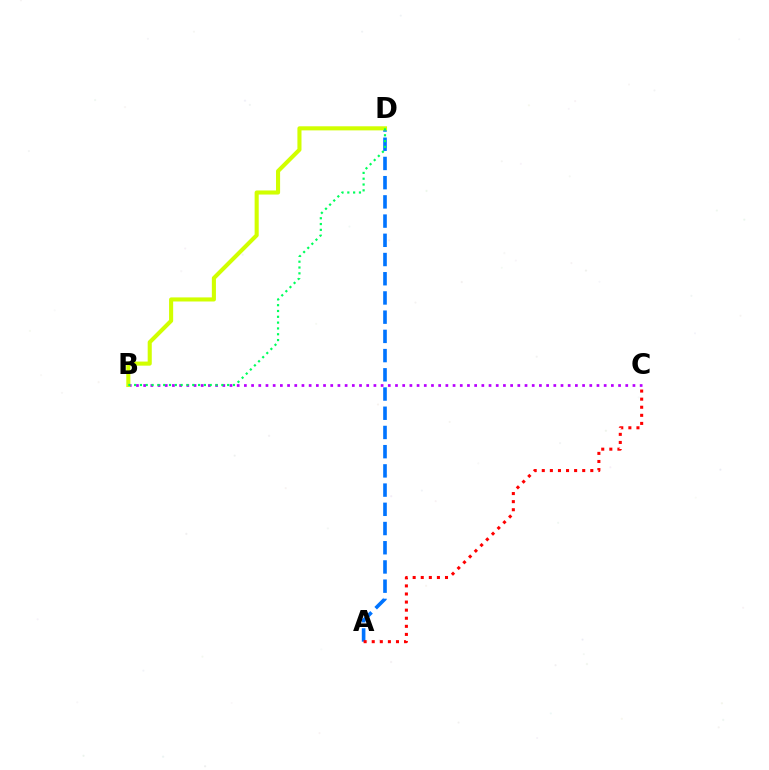{('B', 'C'): [{'color': '#b900ff', 'line_style': 'dotted', 'thickness': 1.96}], ('A', 'D'): [{'color': '#0074ff', 'line_style': 'dashed', 'thickness': 2.61}], ('B', 'D'): [{'color': '#d1ff00', 'line_style': 'solid', 'thickness': 2.94}, {'color': '#00ff5c', 'line_style': 'dotted', 'thickness': 1.58}], ('A', 'C'): [{'color': '#ff0000', 'line_style': 'dotted', 'thickness': 2.2}]}